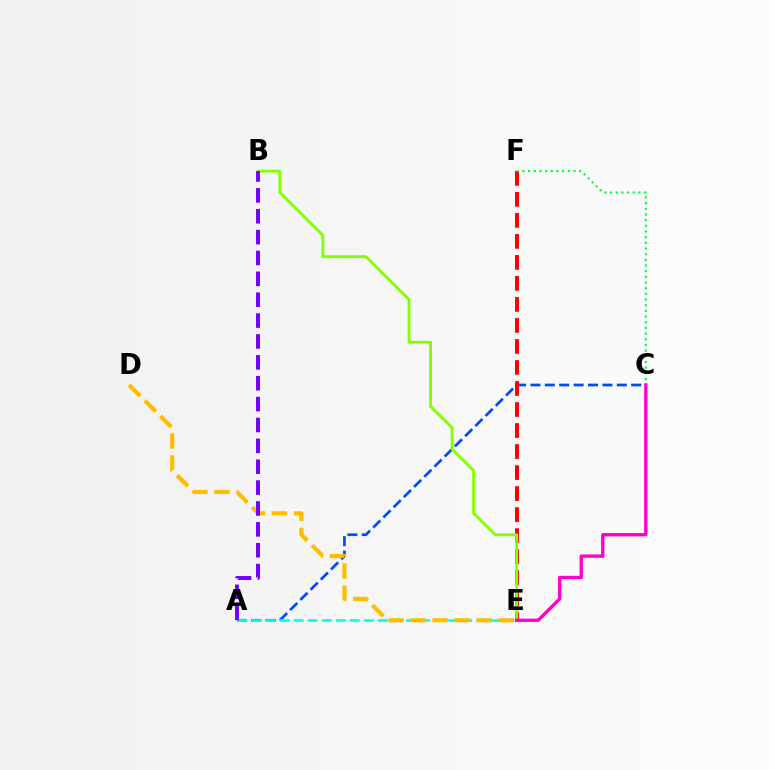{('A', 'C'): [{'color': '#004bff', 'line_style': 'dashed', 'thickness': 1.96}], ('E', 'F'): [{'color': '#ff0000', 'line_style': 'dashed', 'thickness': 2.85}], ('A', 'E'): [{'color': '#00fff6', 'line_style': 'dashed', 'thickness': 1.91}], ('B', 'E'): [{'color': '#84ff00', 'line_style': 'solid', 'thickness': 2.06}], ('C', 'F'): [{'color': '#00ff39', 'line_style': 'dotted', 'thickness': 1.54}], ('D', 'E'): [{'color': '#ffbd00', 'line_style': 'dashed', 'thickness': 3.0}], ('A', 'B'): [{'color': '#7200ff', 'line_style': 'dashed', 'thickness': 2.84}], ('C', 'E'): [{'color': '#ff00cf', 'line_style': 'solid', 'thickness': 2.41}]}